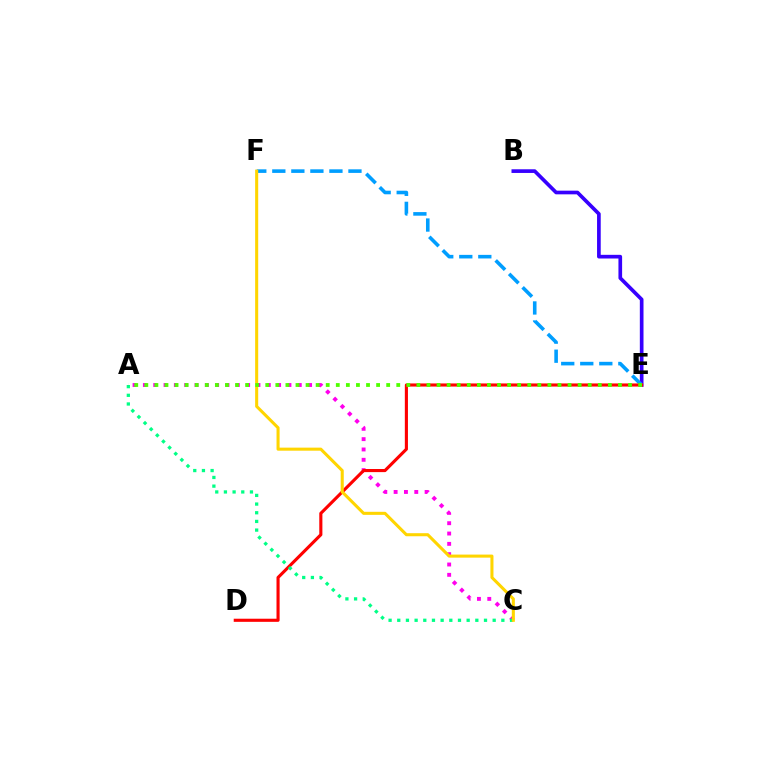{('B', 'E'): [{'color': '#3700ff', 'line_style': 'solid', 'thickness': 2.65}], ('E', 'F'): [{'color': '#009eff', 'line_style': 'dashed', 'thickness': 2.59}], ('A', 'C'): [{'color': '#ff00ed', 'line_style': 'dotted', 'thickness': 2.81}, {'color': '#00ff86', 'line_style': 'dotted', 'thickness': 2.36}], ('D', 'E'): [{'color': '#ff0000', 'line_style': 'solid', 'thickness': 2.24}], ('C', 'F'): [{'color': '#ffd500', 'line_style': 'solid', 'thickness': 2.2}], ('A', 'E'): [{'color': '#4fff00', 'line_style': 'dotted', 'thickness': 2.74}]}